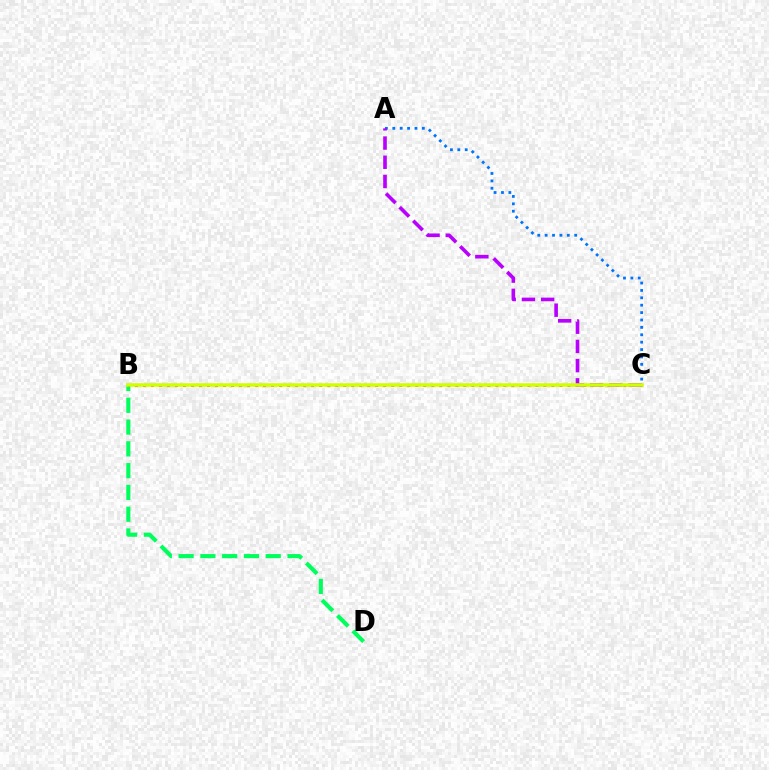{('A', 'C'): [{'color': '#0074ff', 'line_style': 'dotted', 'thickness': 2.01}, {'color': '#b900ff', 'line_style': 'dashed', 'thickness': 2.61}], ('B', 'D'): [{'color': '#00ff5c', 'line_style': 'dashed', 'thickness': 2.96}], ('B', 'C'): [{'color': '#ff0000', 'line_style': 'dotted', 'thickness': 2.18}, {'color': '#d1ff00', 'line_style': 'solid', 'thickness': 2.53}]}